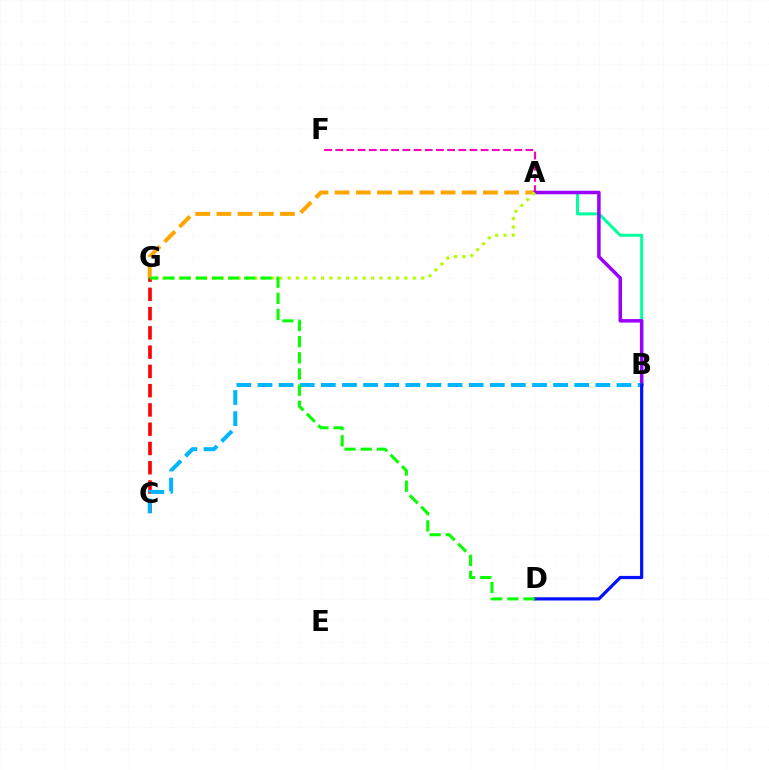{('A', 'G'): [{'color': '#ffa500', 'line_style': 'dashed', 'thickness': 2.88}, {'color': '#b3ff00', 'line_style': 'dotted', 'thickness': 2.27}], ('A', 'B'): [{'color': '#00ff9d', 'line_style': 'solid', 'thickness': 2.15}, {'color': '#9b00ff', 'line_style': 'solid', 'thickness': 2.53}], ('A', 'F'): [{'color': '#ff00bd', 'line_style': 'dashed', 'thickness': 1.52}], ('C', 'G'): [{'color': '#ff0000', 'line_style': 'dashed', 'thickness': 2.62}], ('B', 'C'): [{'color': '#00b5ff', 'line_style': 'dashed', 'thickness': 2.87}], ('B', 'D'): [{'color': '#0010ff', 'line_style': 'solid', 'thickness': 2.3}], ('D', 'G'): [{'color': '#08ff00', 'line_style': 'dashed', 'thickness': 2.2}]}